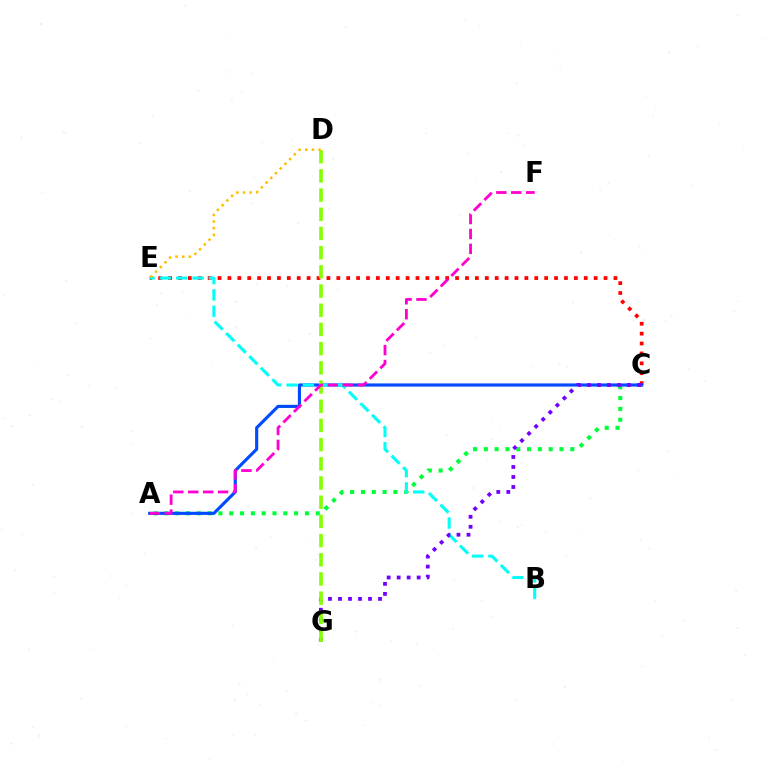{('A', 'C'): [{'color': '#00ff39', 'line_style': 'dotted', 'thickness': 2.94}, {'color': '#004bff', 'line_style': 'solid', 'thickness': 2.26}], ('C', 'E'): [{'color': '#ff0000', 'line_style': 'dotted', 'thickness': 2.69}], ('B', 'E'): [{'color': '#00fff6', 'line_style': 'dashed', 'thickness': 2.22}], ('C', 'G'): [{'color': '#7200ff', 'line_style': 'dotted', 'thickness': 2.72}], ('D', 'G'): [{'color': '#84ff00', 'line_style': 'dashed', 'thickness': 2.61}], ('A', 'F'): [{'color': '#ff00cf', 'line_style': 'dashed', 'thickness': 2.03}], ('D', 'E'): [{'color': '#ffbd00', 'line_style': 'dotted', 'thickness': 1.81}]}